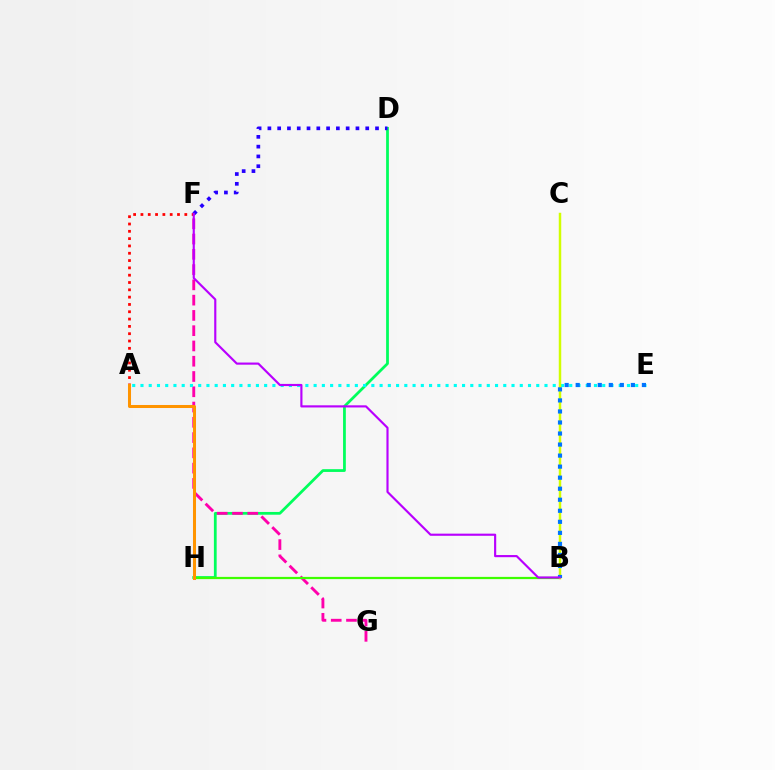{('D', 'H'): [{'color': '#00ff5c', 'line_style': 'solid', 'thickness': 1.99}], ('F', 'G'): [{'color': '#ff00ac', 'line_style': 'dashed', 'thickness': 2.07}], ('A', 'F'): [{'color': '#ff0000', 'line_style': 'dotted', 'thickness': 1.99}], ('B', 'H'): [{'color': '#3dff00', 'line_style': 'solid', 'thickness': 1.6}], ('A', 'E'): [{'color': '#00fff6', 'line_style': 'dotted', 'thickness': 2.24}], ('B', 'C'): [{'color': '#d1ff00', 'line_style': 'solid', 'thickness': 1.78}], ('D', 'F'): [{'color': '#2500ff', 'line_style': 'dotted', 'thickness': 2.66}], ('B', 'E'): [{'color': '#0074ff', 'line_style': 'dotted', 'thickness': 3.0}], ('B', 'F'): [{'color': '#b900ff', 'line_style': 'solid', 'thickness': 1.55}], ('A', 'H'): [{'color': '#ff9400', 'line_style': 'solid', 'thickness': 2.18}]}